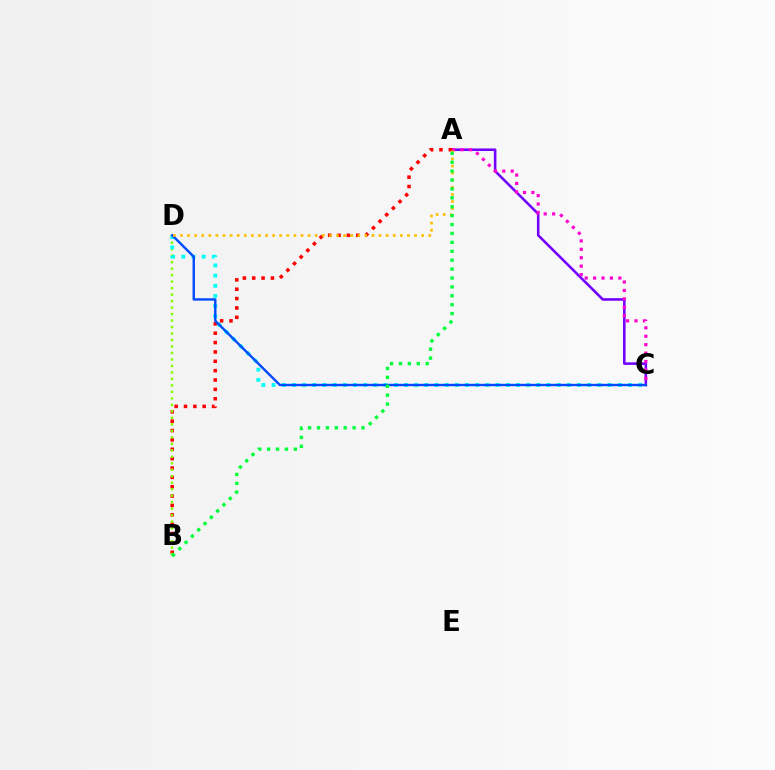{('A', 'C'): [{'color': '#7200ff', 'line_style': 'solid', 'thickness': 1.85}, {'color': '#ff00cf', 'line_style': 'dotted', 'thickness': 2.29}], ('A', 'B'): [{'color': '#ff0000', 'line_style': 'dotted', 'thickness': 2.54}, {'color': '#00ff39', 'line_style': 'dotted', 'thickness': 2.42}], ('B', 'D'): [{'color': '#84ff00', 'line_style': 'dotted', 'thickness': 1.76}], ('C', 'D'): [{'color': '#00fff6', 'line_style': 'dotted', 'thickness': 2.77}, {'color': '#004bff', 'line_style': 'solid', 'thickness': 1.73}], ('A', 'D'): [{'color': '#ffbd00', 'line_style': 'dotted', 'thickness': 1.93}]}